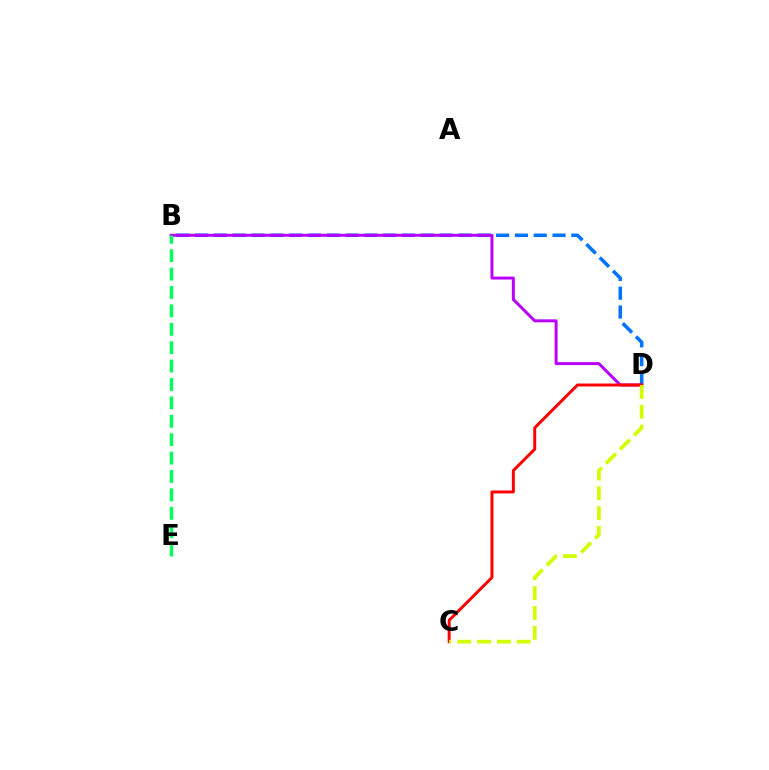{('B', 'D'): [{'color': '#0074ff', 'line_style': 'dashed', 'thickness': 2.56}, {'color': '#b900ff', 'line_style': 'solid', 'thickness': 2.14}], ('C', 'D'): [{'color': '#ff0000', 'line_style': 'solid', 'thickness': 2.13}, {'color': '#d1ff00', 'line_style': 'dashed', 'thickness': 2.7}], ('B', 'E'): [{'color': '#00ff5c', 'line_style': 'dashed', 'thickness': 2.5}]}